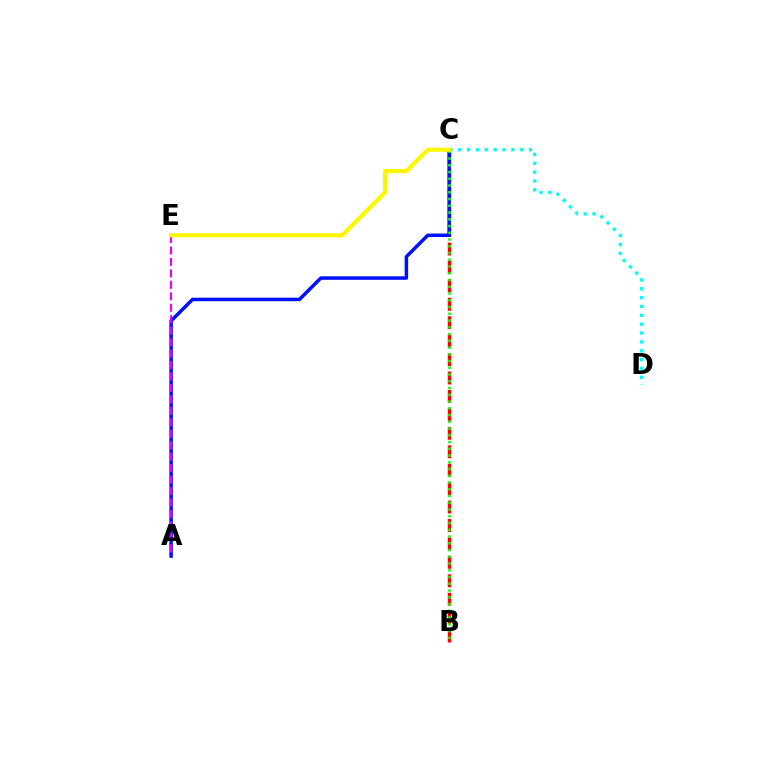{('B', 'C'): [{'color': '#ff0000', 'line_style': 'dashed', 'thickness': 2.5}, {'color': '#08ff00', 'line_style': 'dotted', 'thickness': 1.83}], ('A', 'C'): [{'color': '#0010ff', 'line_style': 'solid', 'thickness': 2.52}], ('A', 'E'): [{'color': '#ee00ff', 'line_style': 'dashed', 'thickness': 1.56}], ('C', 'D'): [{'color': '#00fff6', 'line_style': 'dotted', 'thickness': 2.41}], ('C', 'E'): [{'color': '#fcf500', 'line_style': 'solid', 'thickness': 2.98}]}